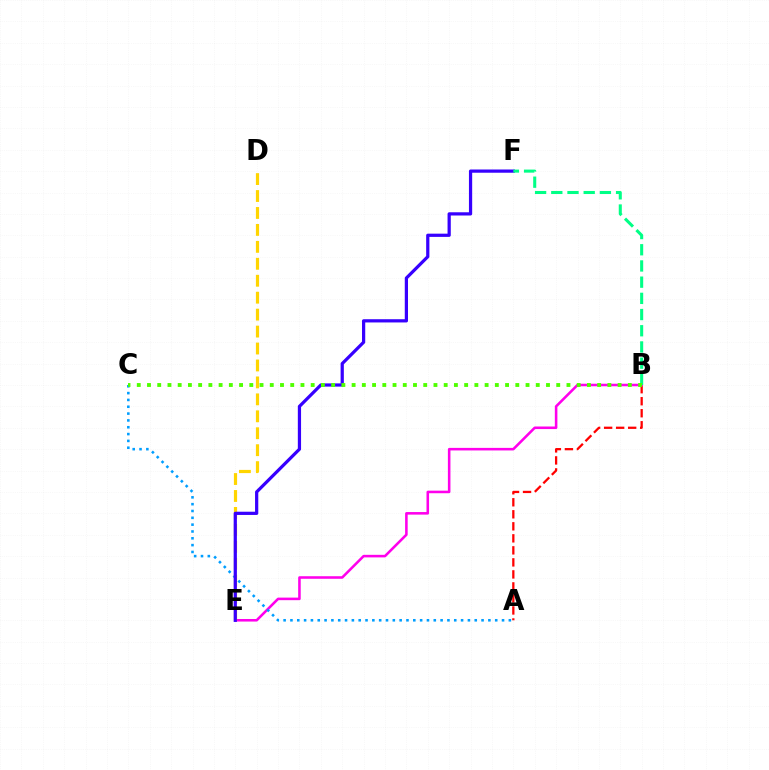{('A', 'B'): [{'color': '#ff0000', 'line_style': 'dashed', 'thickness': 1.63}], ('B', 'E'): [{'color': '#ff00ed', 'line_style': 'solid', 'thickness': 1.85}], ('A', 'C'): [{'color': '#009eff', 'line_style': 'dotted', 'thickness': 1.85}], ('D', 'E'): [{'color': '#ffd500', 'line_style': 'dashed', 'thickness': 2.3}], ('E', 'F'): [{'color': '#3700ff', 'line_style': 'solid', 'thickness': 2.32}], ('B', 'F'): [{'color': '#00ff86', 'line_style': 'dashed', 'thickness': 2.2}], ('B', 'C'): [{'color': '#4fff00', 'line_style': 'dotted', 'thickness': 2.78}]}